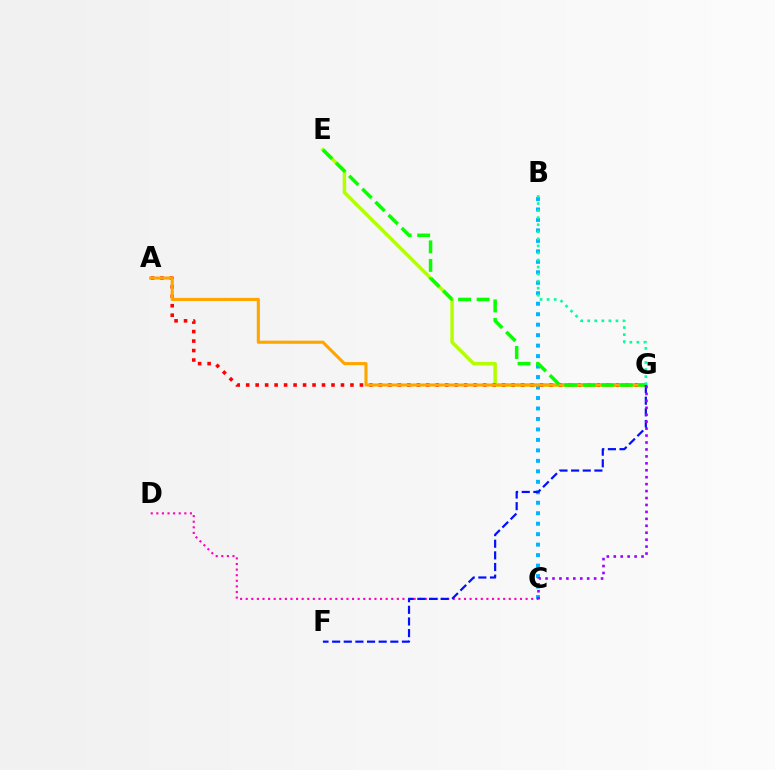{('E', 'G'): [{'color': '#b3ff00', 'line_style': 'solid', 'thickness': 2.5}, {'color': '#08ff00', 'line_style': 'dashed', 'thickness': 2.51}], ('B', 'C'): [{'color': '#00b5ff', 'line_style': 'dotted', 'thickness': 2.85}], ('A', 'G'): [{'color': '#ff0000', 'line_style': 'dotted', 'thickness': 2.58}, {'color': '#ffa500', 'line_style': 'solid', 'thickness': 2.25}], ('C', 'D'): [{'color': '#ff00bd', 'line_style': 'dotted', 'thickness': 1.52}], ('F', 'G'): [{'color': '#0010ff', 'line_style': 'dashed', 'thickness': 1.58}], ('C', 'G'): [{'color': '#9b00ff', 'line_style': 'dotted', 'thickness': 1.89}], ('B', 'G'): [{'color': '#00ff9d', 'line_style': 'dotted', 'thickness': 1.92}]}